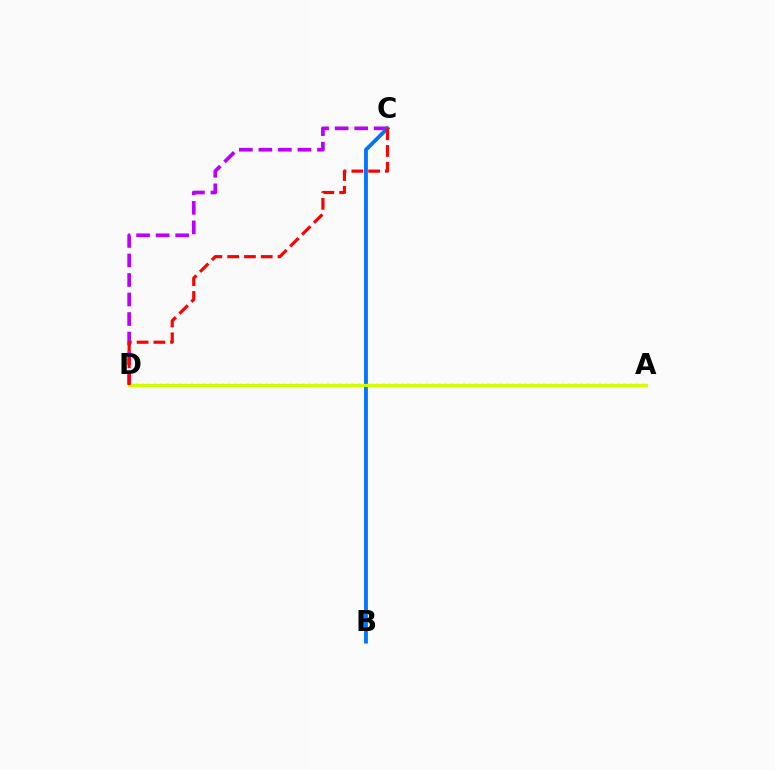{('A', 'D'): [{'color': '#00ff5c', 'line_style': 'dotted', 'thickness': 1.68}, {'color': '#d1ff00', 'line_style': 'solid', 'thickness': 2.35}], ('C', 'D'): [{'color': '#b900ff', 'line_style': 'dashed', 'thickness': 2.65}, {'color': '#ff0000', 'line_style': 'dashed', 'thickness': 2.28}], ('B', 'C'): [{'color': '#0074ff', 'line_style': 'solid', 'thickness': 2.74}]}